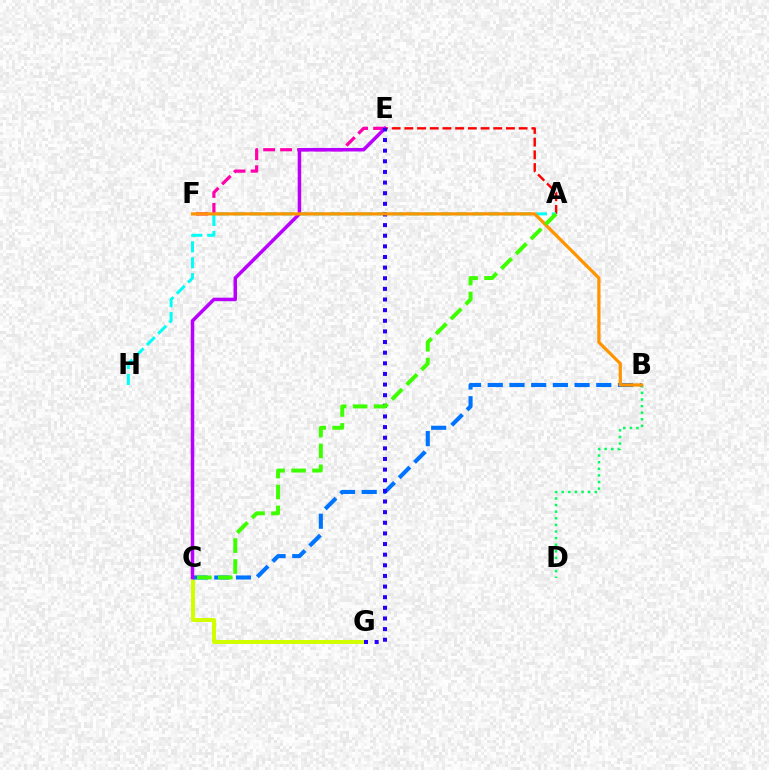{('A', 'E'): [{'color': '#ff0000', 'line_style': 'dashed', 'thickness': 1.72}], ('C', 'G'): [{'color': '#d1ff00', 'line_style': 'solid', 'thickness': 2.88}], ('B', 'C'): [{'color': '#0074ff', 'line_style': 'dashed', 'thickness': 2.95}], ('E', 'F'): [{'color': '#ff00ac', 'line_style': 'dashed', 'thickness': 2.31}], ('A', 'H'): [{'color': '#00fff6', 'line_style': 'dashed', 'thickness': 2.16}], ('C', 'E'): [{'color': '#b900ff', 'line_style': 'solid', 'thickness': 2.53}], ('E', 'G'): [{'color': '#2500ff', 'line_style': 'dotted', 'thickness': 2.89}], ('B', 'D'): [{'color': '#00ff5c', 'line_style': 'dotted', 'thickness': 1.8}], ('B', 'F'): [{'color': '#ff9400', 'line_style': 'solid', 'thickness': 2.33}], ('A', 'C'): [{'color': '#3dff00', 'line_style': 'dashed', 'thickness': 2.85}]}